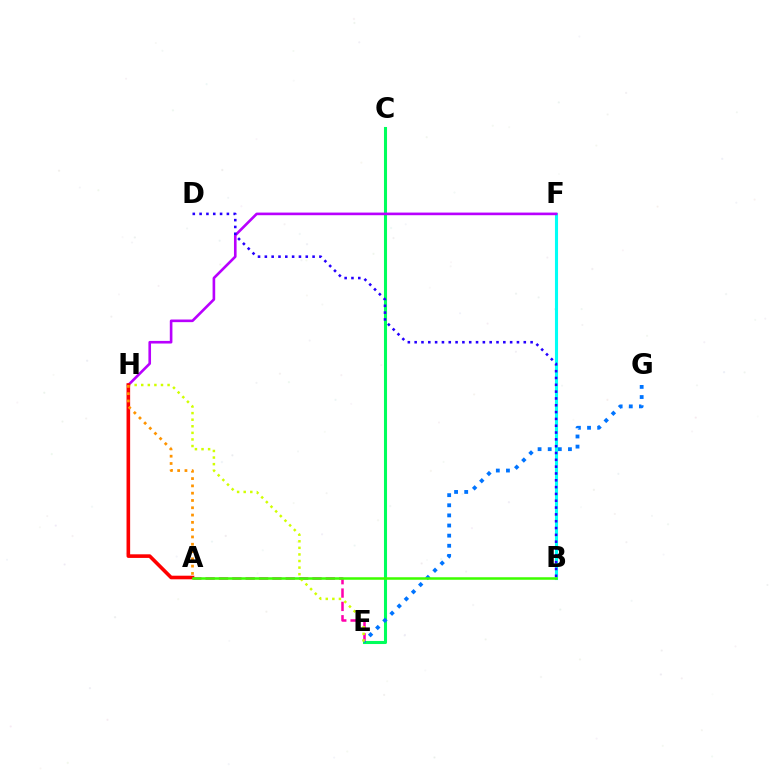{('A', 'E'): [{'color': '#ff00ac', 'line_style': 'dashed', 'thickness': 1.81}], ('C', 'E'): [{'color': '#00ff5c', 'line_style': 'solid', 'thickness': 2.2}], ('E', 'G'): [{'color': '#0074ff', 'line_style': 'dotted', 'thickness': 2.75}], ('B', 'F'): [{'color': '#00fff6', 'line_style': 'solid', 'thickness': 2.23}], ('F', 'H'): [{'color': '#b900ff', 'line_style': 'solid', 'thickness': 1.89}], ('B', 'D'): [{'color': '#2500ff', 'line_style': 'dotted', 'thickness': 1.85}], ('E', 'H'): [{'color': '#d1ff00', 'line_style': 'dotted', 'thickness': 1.79}], ('A', 'H'): [{'color': '#ff0000', 'line_style': 'solid', 'thickness': 2.6}, {'color': '#ff9400', 'line_style': 'dotted', 'thickness': 1.98}], ('A', 'B'): [{'color': '#3dff00', 'line_style': 'solid', 'thickness': 1.82}]}